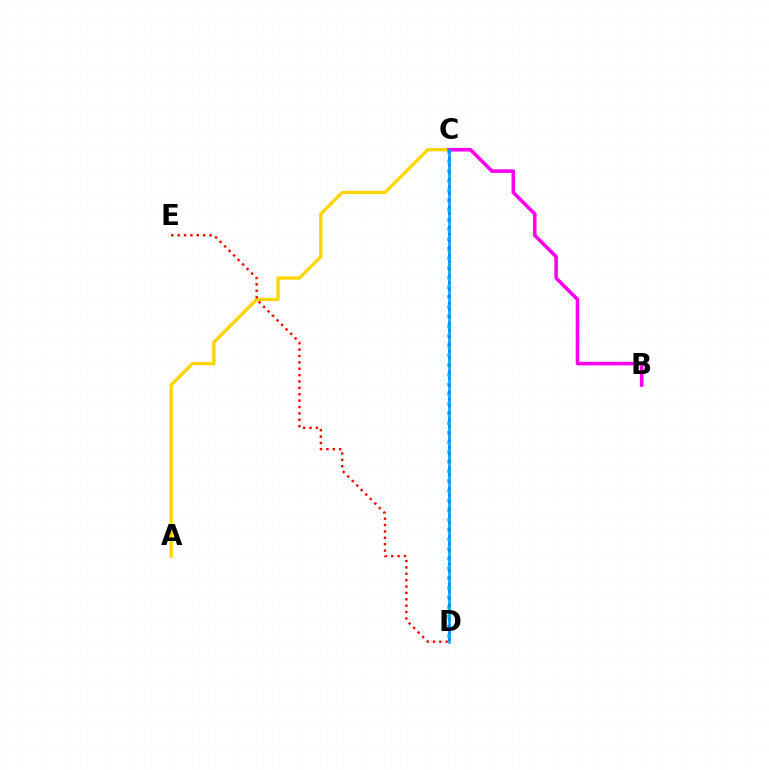{('A', 'C'): [{'color': '#ffd500', 'line_style': 'solid', 'thickness': 2.38}], ('B', 'C'): [{'color': '#ff00ed', 'line_style': 'solid', 'thickness': 2.58}], ('D', 'E'): [{'color': '#ff0000', 'line_style': 'dotted', 'thickness': 1.73}], ('C', 'D'): [{'color': '#4fff00', 'line_style': 'dotted', 'thickness': 1.73}, {'color': '#00ff86', 'line_style': 'dotted', 'thickness': 2.63}, {'color': '#3700ff', 'line_style': 'dotted', 'thickness': 1.87}, {'color': '#009eff', 'line_style': 'solid', 'thickness': 1.81}]}